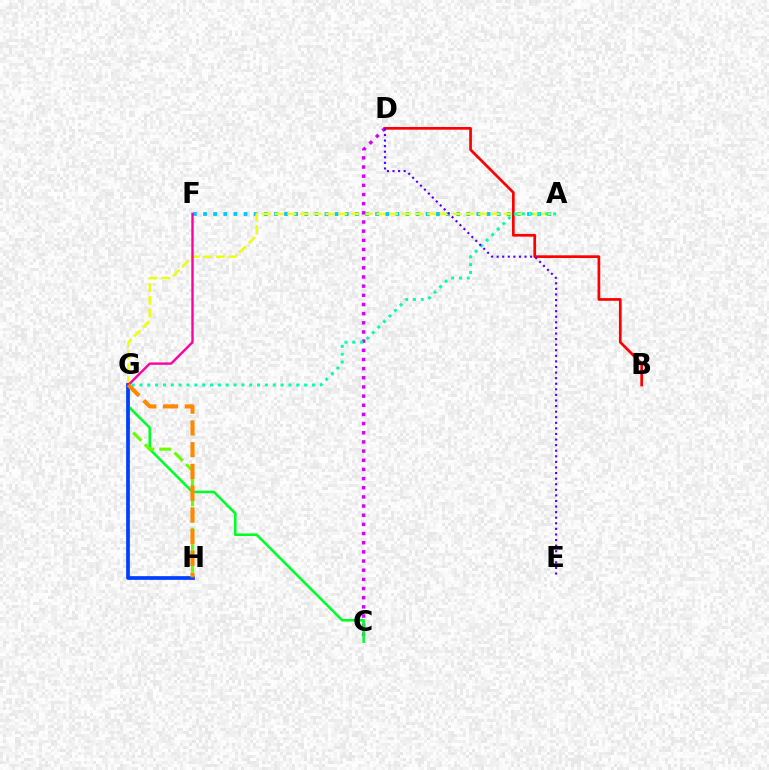{('A', 'F'): [{'color': '#00c7ff', 'line_style': 'dotted', 'thickness': 2.75}], ('A', 'G'): [{'color': '#eeff00', 'line_style': 'dashed', 'thickness': 1.73}, {'color': '#00ffaf', 'line_style': 'dotted', 'thickness': 2.13}], ('B', 'D'): [{'color': '#ff0000', 'line_style': 'solid', 'thickness': 1.95}], ('C', 'D'): [{'color': '#d600ff', 'line_style': 'dotted', 'thickness': 2.49}], ('C', 'G'): [{'color': '#00ff27', 'line_style': 'solid', 'thickness': 1.85}], ('G', 'H'): [{'color': '#66ff00', 'line_style': 'dashed', 'thickness': 2.25}, {'color': '#003fff', 'line_style': 'solid', 'thickness': 2.67}, {'color': '#ff8800', 'line_style': 'dashed', 'thickness': 2.95}], ('D', 'E'): [{'color': '#4f00ff', 'line_style': 'dotted', 'thickness': 1.52}], ('F', 'G'): [{'color': '#ff00a0', 'line_style': 'solid', 'thickness': 1.71}]}